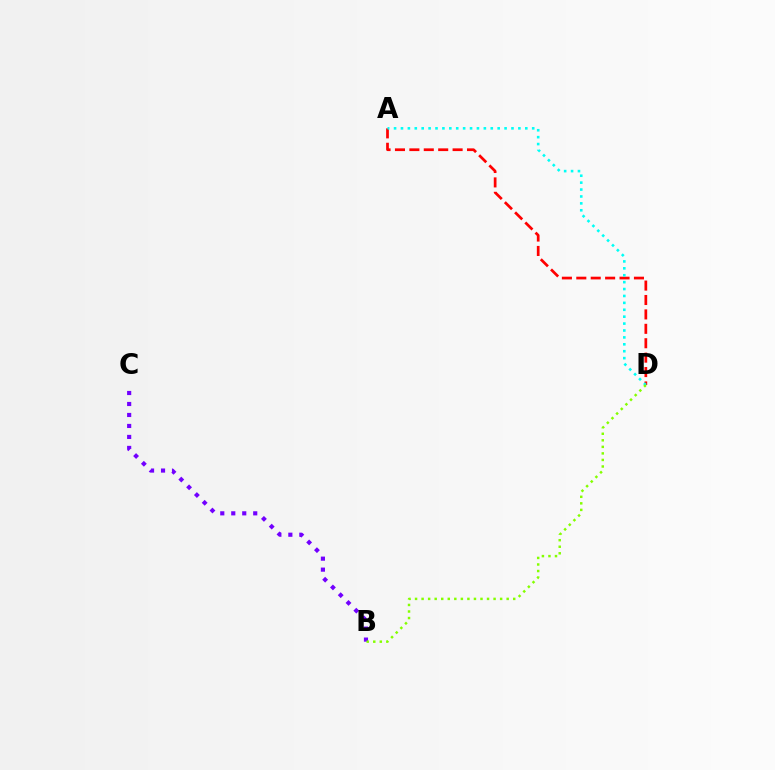{('A', 'D'): [{'color': '#ff0000', 'line_style': 'dashed', 'thickness': 1.96}, {'color': '#00fff6', 'line_style': 'dotted', 'thickness': 1.88}], ('B', 'C'): [{'color': '#7200ff', 'line_style': 'dotted', 'thickness': 2.98}], ('B', 'D'): [{'color': '#84ff00', 'line_style': 'dotted', 'thickness': 1.78}]}